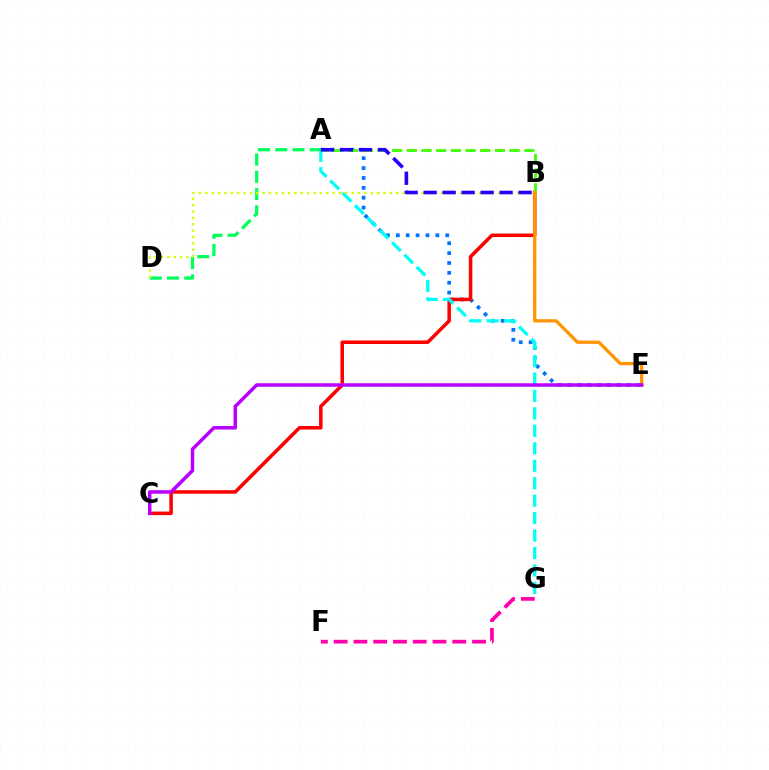{('A', 'E'): [{'color': '#0074ff', 'line_style': 'dotted', 'thickness': 2.68}], ('B', 'C'): [{'color': '#ff0000', 'line_style': 'solid', 'thickness': 2.54}], ('A', 'B'): [{'color': '#3dff00', 'line_style': 'dashed', 'thickness': 2.0}, {'color': '#2500ff', 'line_style': 'dashed', 'thickness': 2.58}], ('B', 'E'): [{'color': '#ff9400', 'line_style': 'solid', 'thickness': 2.35}], ('F', 'G'): [{'color': '#ff00ac', 'line_style': 'dashed', 'thickness': 2.68}], ('A', 'G'): [{'color': '#00fff6', 'line_style': 'dashed', 'thickness': 2.37}], ('A', 'D'): [{'color': '#00ff5c', 'line_style': 'dashed', 'thickness': 2.34}], ('C', 'E'): [{'color': '#b900ff', 'line_style': 'solid', 'thickness': 2.52}], ('B', 'D'): [{'color': '#d1ff00', 'line_style': 'dotted', 'thickness': 1.73}]}